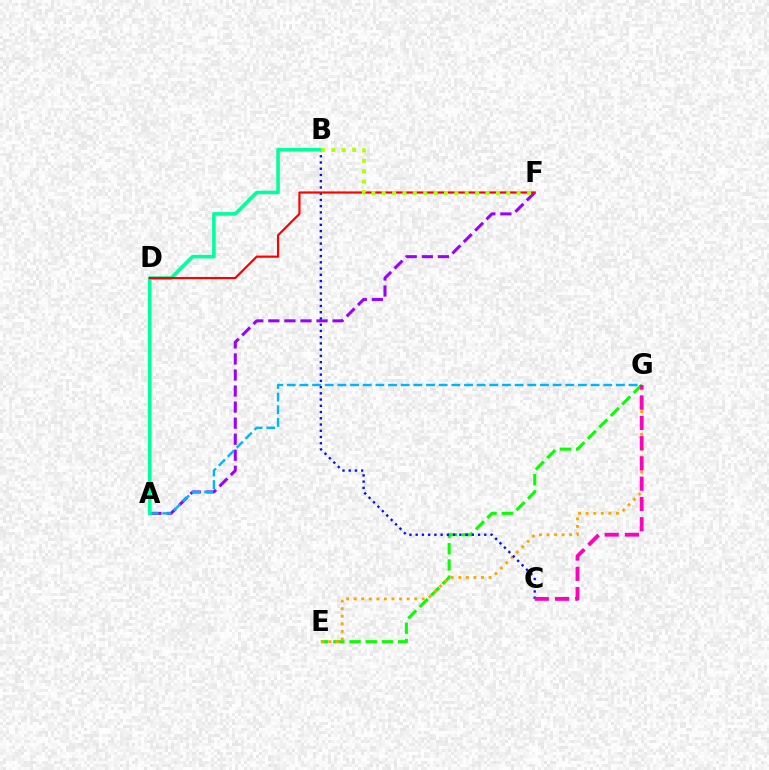{('A', 'F'): [{'color': '#9b00ff', 'line_style': 'dashed', 'thickness': 2.18}], ('E', 'G'): [{'color': '#08ff00', 'line_style': 'dashed', 'thickness': 2.2}, {'color': '#ffa500', 'line_style': 'dotted', 'thickness': 2.06}], ('B', 'C'): [{'color': '#0010ff', 'line_style': 'dotted', 'thickness': 1.7}], ('A', 'G'): [{'color': '#00b5ff', 'line_style': 'dashed', 'thickness': 1.72}], ('C', 'G'): [{'color': '#ff00bd', 'line_style': 'dashed', 'thickness': 2.75}], ('A', 'B'): [{'color': '#00ff9d', 'line_style': 'solid', 'thickness': 2.57}], ('D', 'F'): [{'color': '#ff0000', 'line_style': 'solid', 'thickness': 1.57}], ('B', 'F'): [{'color': '#b3ff00', 'line_style': 'dotted', 'thickness': 2.82}]}